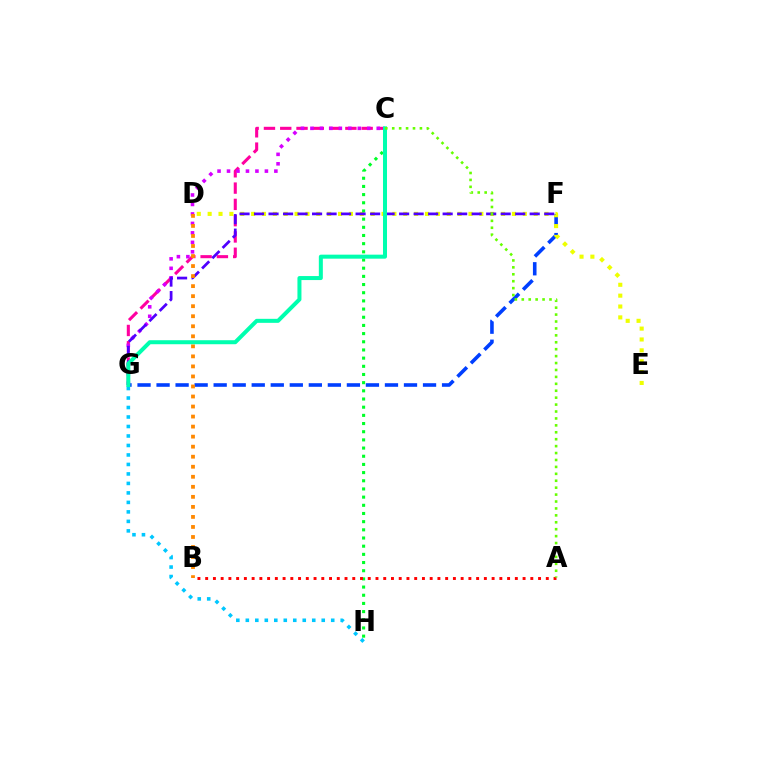{('C', 'G'): [{'color': '#ff00a0', 'line_style': 'dashed', 'thickness': 2.21}, {'color': '#d600ff', 'line_style': 'dotted', 'thickness': 2.57}, {'color': '#00ffaf', 'line_style': 'solid', 'thickness': 2.89}], ('F', 'G'): [{'color': '#003fff', 'line_style': 'dashed', 'thickness': 2.59}, {'color': '#4f00ff', 'line_style': 'dashed', 'thickness': 1.97}], ('G', 'H'): [{'color': '#00c7ff', 'line_style': 'dotted', 'thickness': 2.58}], ('D', 'E'): [{'color': '#eeff00', 'line_style': 'dotted', 'thickness': 2.95}], ('C', 'H'): [{'color': '#00ff27', 'line_style': 'dotted', 'thickness': 2.22}], ('B', 'D'): [{'color': '#ff8800', 'line_style': 'dotted', 'thickness': 2.73}], ('A', 'B'): [{'color': '#ff0000', 'line_style': 'dotted', 'thickness': 2.1}], ('A', 'C'): [{'color': '#66ff00', 'line_style': 'dotted', 'thickness': 1.88}]}